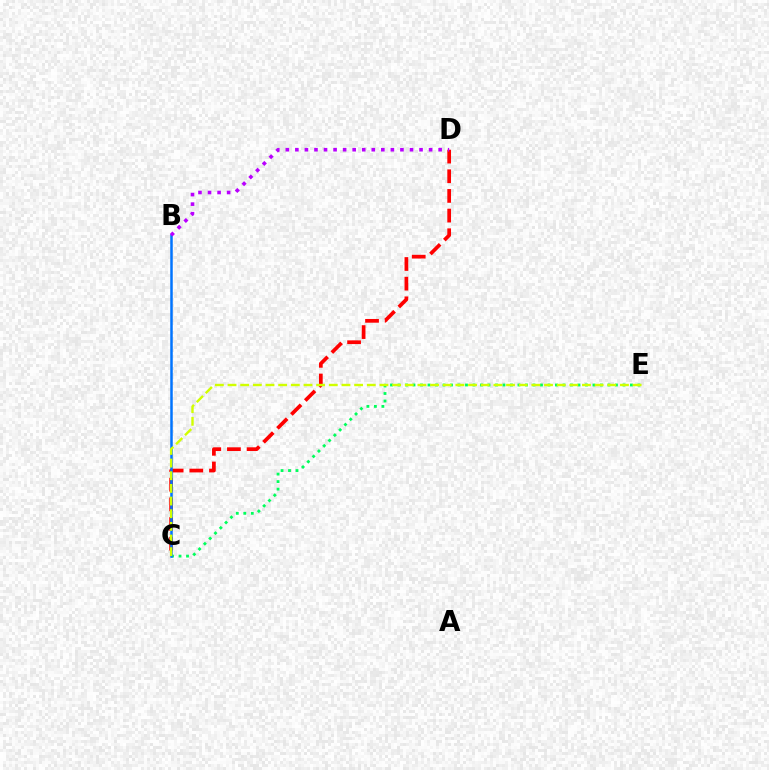{('C', 'D'): [{'color': '#ff0000', 'line_style': 'dashed', 'thickness': 2.67}], ('C', 'E'): [{'color': '#00ff5c', 'line_style': 'dotted', 'thickness': 2.04}, {'color': '#d1ff00', 'line_style': 'dashed', 'thickness': 1.72}], ('B', 'C'): [{'color': '#0074ff', 'line_style': 'solid', 'thickness': 1.8}], ('B', 'D'): [{'color': '#b900ff', 'line_style': 'dotted', 'thickness': 2.6}]}